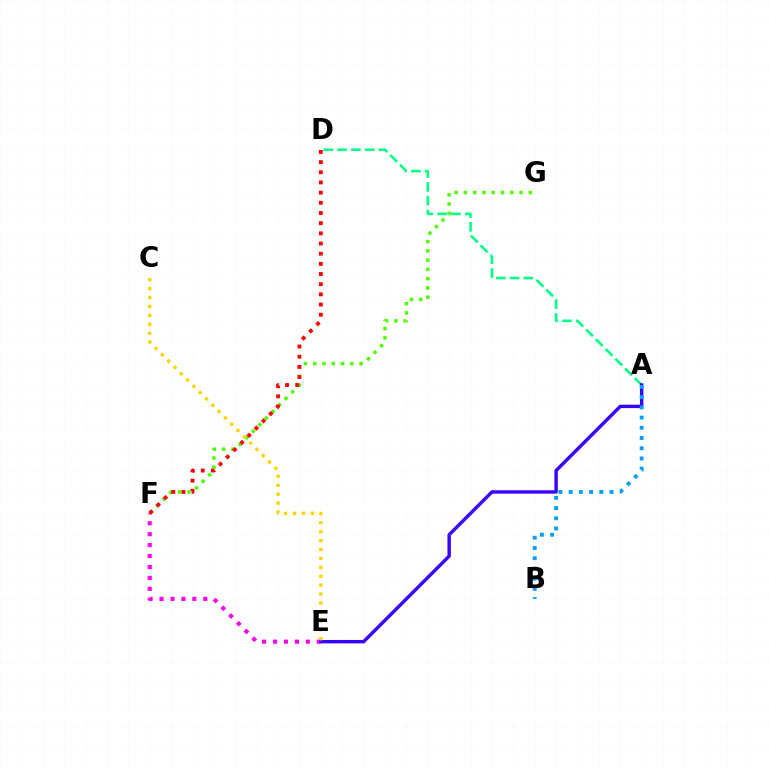{('A', 'D'): [{'color': '#00ff86', 'line_style': 'dashed', 'thickness': 1.87}], ('F', 'G'): [{'color': '#4fff00', 'line_style': 'dotted', 'thickness': 2.52}], ('E', 'F'): [{'color': '#ff00ed', 'line_style': 'dotted', 'thickness': 2.97}], ('A', 'E'): [{'color': '#3700ff', 'line_style': 'solid', 'thickness': 2.45}], ('C', 'E'): [{'color': '#ffd500', 'line_style': 'dotted', 'thickness': 2.42}], ('D', 'F'): [{'color': '#ff0000', 'line_style': 'dotted', 'thickness': 2.76}], ('A', 'B'): [{'color': '#009eff', 'line_style': 'dotted', 'thickness': 2.78}]}